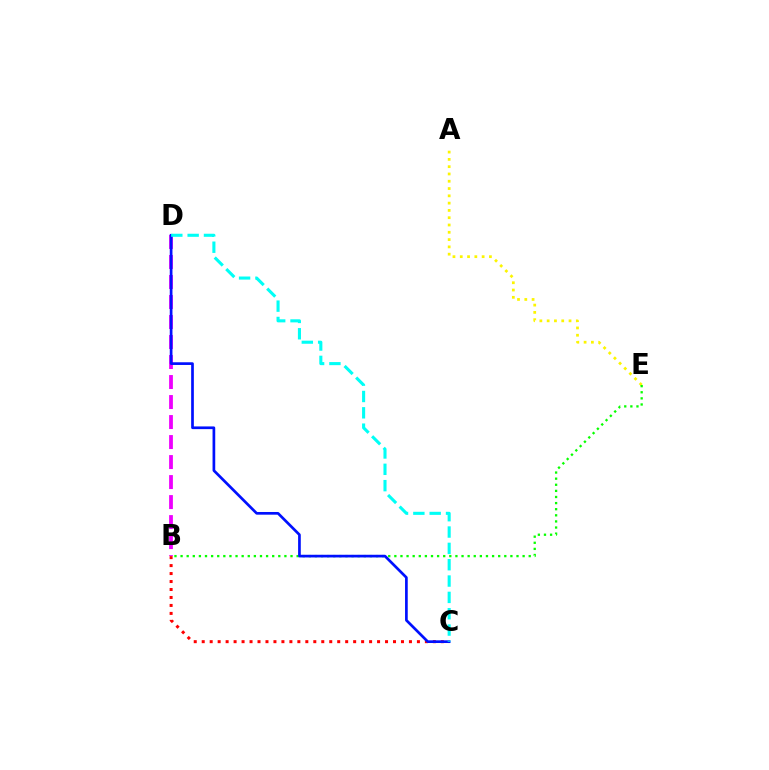{('B', 'D'): [{'color': '#ee00ff', 'line_style': 'dashed', 'thickness': 2.72}], ('B', 'C'): [{'color': '#ff0000', 'line_style': 'dotted', 'thickness': 2.17}], ('A', 'E'): [{'color': '#fcf500', 'line_style': 'dotted', 'thickness': 1.98}], ('B', 'E'): [{'color': '#08ff00', 'line_style': 'dotted', 'thickness': 1.66}], ('C', 'D'): [{'color': '#0010ff', 'line_style': 'solid', 'thickness': 1.94}, {'color': '#00fff6', 'line_style': 'dashed', 'thickness': 2.22}]}